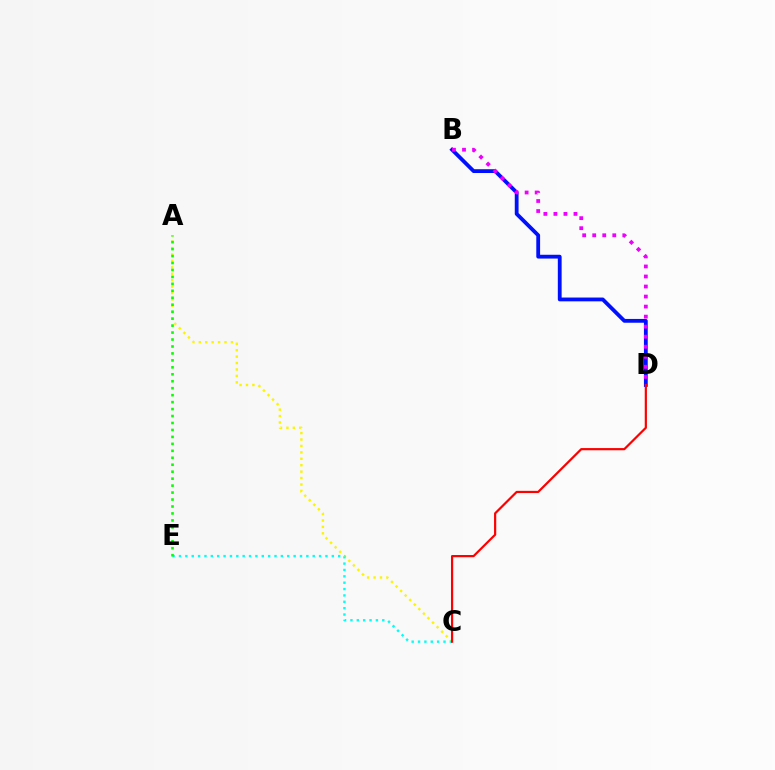{('A', 'C'): [{'color': '#fcf500', 'line_style': 'dotted', 'thickness': 1.75}], ('C', 'E'): [{'color': '#00fff6', 'line_style': 'dotted', 'thickness': 1.73}], ('B', 'D'): [{'color': '#0010ff', 'line_style': 'solid', 'thickness': 2.74}, {'color': '#ee00ff', 'line_style': 'dotted', 'thickness': 2.73}], ('A', 'E'): [{'color': '#08ff00', 'line_style': 'dotted', 'thickness': 1.89}], ('C', 'D'): [{'color': '#ff0000', 'line_style': 'solid', 'thickness': 1.59}]}